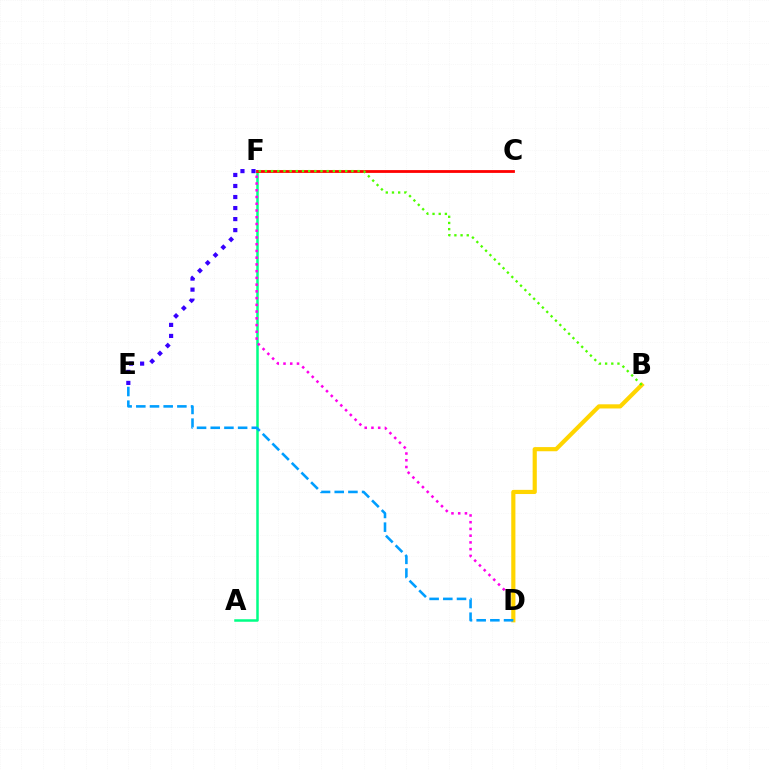{('E', 'F'): [{'color': '#3700ff', 'line_style': 'dotted', 'thickness': 3.0}], ('A', 'F'): [{'color': '#00ff86', 'line_style': 'solid', 'thickness': 1.81}], ('C', 'F'): [{'color': '#ff0000', 'line_style': 'solid', 'thickness': 2.01}], ('D', 'F'): [{'color': '#ff00ed', 'line_style': 'dotted', 'thickness': 1.83}], ('B', 'D'): [{'color': '#ffd500', 'line_style': 'solid', 'thickness': 3.0}], ('D', 'E'): [{'color': '#009eff', 'line_style': 'dashed', 'thickness': 1.86}], ('B', 'F'): [{'color': '#4fff00', 'line_style': 'dotted', 'thickness': 1.68}]}